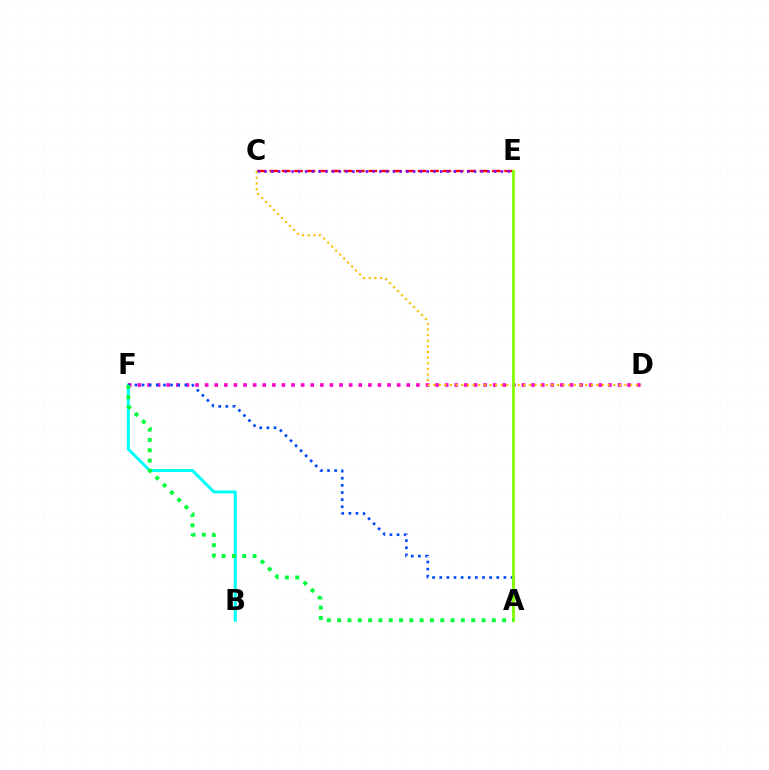{('C', 'E'): [{'color': '#ff0000', 'line_style': 'dashed', 'thickness': 1.68}, {'color': '#7200ff', 'line_style': 'dotted', 'thickness': 1.84}], ('B', 'F'): [{'color': '#00fff6', 'line_style': 'solid', 'thickness': 2.15}], ('D', 'F'): [{'color': '#ff00cf', 'line_style': 'dotted', 'thickness': 2.61}], ('A', 'F'): [{'color': '#004bff', 'line_style': 'dotted', 'thickness': 1.94}, {'color': '#00ff39', 'line_style': 'dotted', 'thickness': 2.8}], ('C', 'D'): [{'color': '#ffbd00', 'line_style': 'dotted', 'thickness': 1.53}], ('A', 'E'): [{'color': '#84ff00', 'line_style': 'solid', 'thickness': 2.04}]}